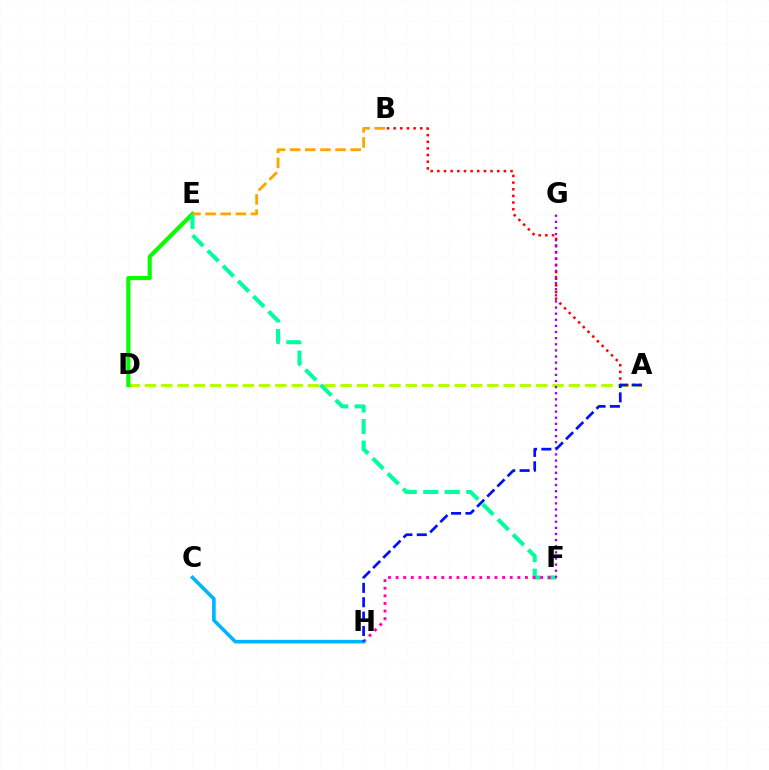{('A', 'D'): [{'color': '#b3ff00', 'line_style': 'dashed', 'thickness': 2.21}], ('A', 'B'): [{'color': '#ff0000', 'line_style': 'dotted', 'thickness': 1.81}], ('D', 'E'): [{'color': '#08ff00', 'line_style': 'solid', 'thickness': 2.97}], ('E', 'F'): [{'color': '#00ff9d', 'line_style': 'dashed', 'thickness': 2.92}], ('F', 'G'): [{'color': '#9b00ff', 'line_style': 'dotted', 'thickness': 1.66}], ('B', 'E'): [{'color': '#ffa500', 'line_style': 'dashed', 'thickness': 2.06}], ('F', 'H'): [{'color': '#ff00bd', 'line_style': 'dotted', 'thickness': 2.07}], ('C', 'H'): [{'color': '#00b5ff', 'line_style': 'solid', 'thickness': 2.59}], ('A', 'H'): [{'color': '#0010ff', 'line_style': 'dashed', 'thickness': 1.95}]}